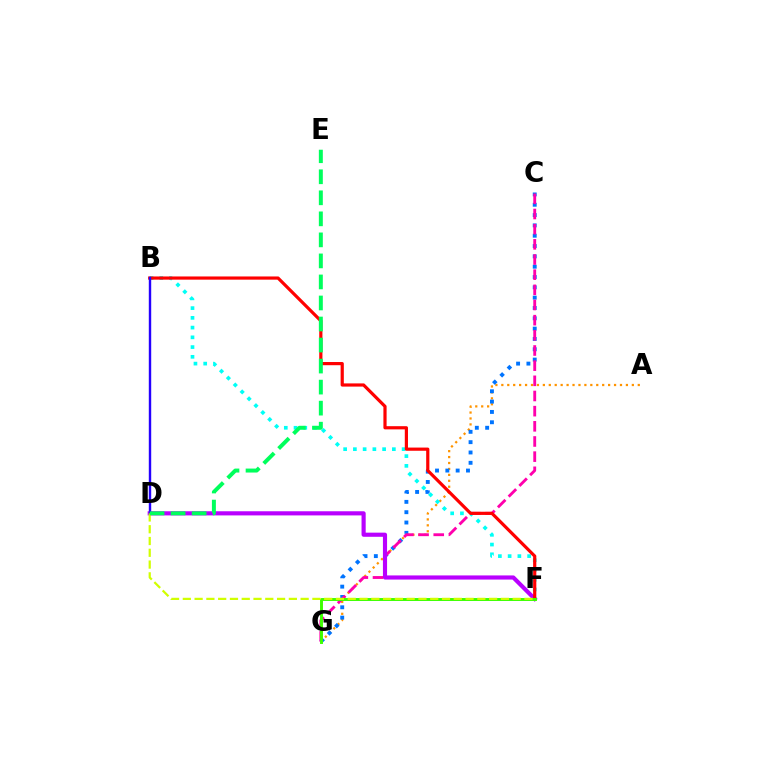{('A', 'G'): [{'color': '#ff9400', 'line_style': 'dotted', 'thickness': 1.61}], ('C', 'G'): [{'color': '#0074ff', 'line_style': 'dotted', 'thickness': 2.8}, {'color': '#ff00ac', 'line_style': 'dashed', 'thickness': 2.06}], ('B', 'F'): [{'color': '#00fff6', 'line_style': 'dotted', 'thickness': 2.65}, {'color': '#ff0000', 'line_style': 'solid', 'thickness': 2.3}], ('D', 'F'): [{'color': '#b900ff', 'line_style': 'solid', 'thickness': 2.98}, {'color': '#d1ff00', 'line_style': 'dashed', 'thickness': 1.6}], ('F', 'G'): [{'color': '#3dff00', 'line_style': 'solid', 'thickness': 2.11}], ('B', 'D'): [{'color': '#2500ff', 'line_style': 'solid', 'thickness': 1.74}], ('D', 'E'): [{'color': '#00ff5c', 'line_style': 'dashed', 'thickness': 2.86}]}